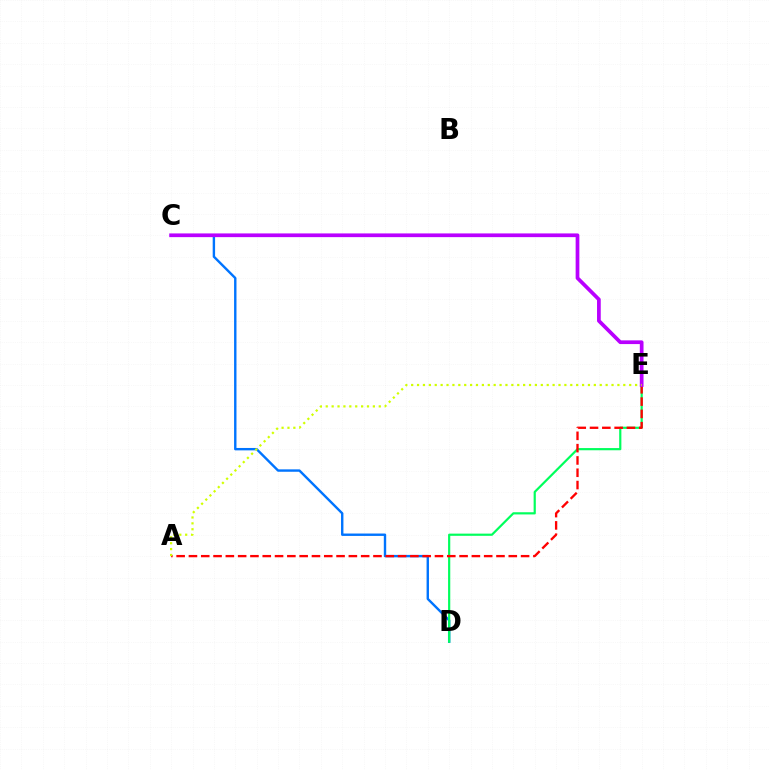{('C', 'D'): [{'color': '#0074ff', 'line_style': 'solid', 'thickness': 1.73}], ('D', 'E'): [{'color': '#00ff5c', 'line_style': 'solid', 'thickness': 1.58}], ('A', 'E'): [{'color': '#ff0000', 'line_style': 'dashed', 'thickness': 1.67}, {'color': '#d1ff00', 'line_style': 'dotted', 'thickness': 1.6}], ('C', 'E'): [{'color': '#b900ff', 'line_style': 'solid', 'thickness': 2.68}]}